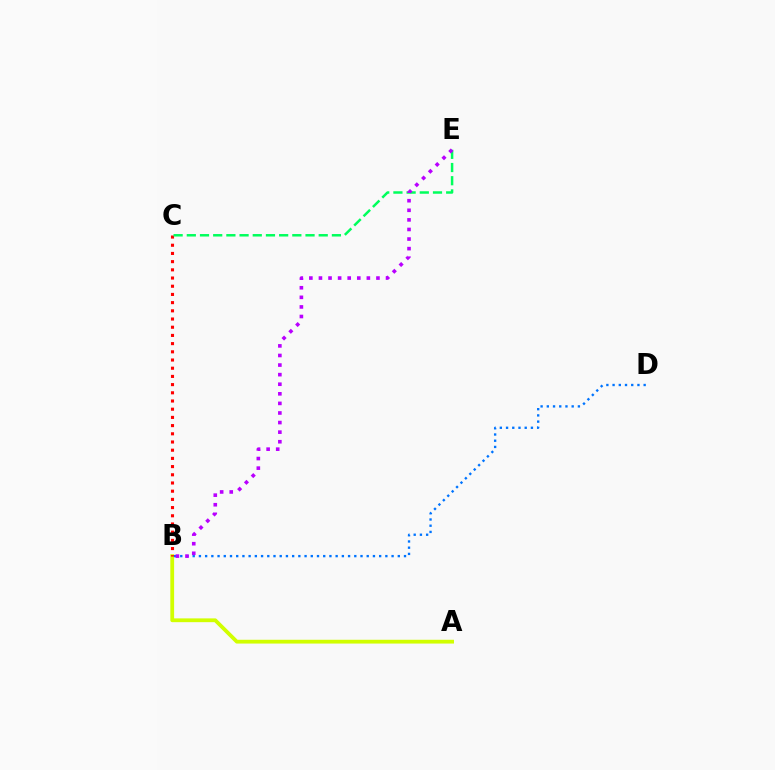{('A', 'B'): [{'color': '#d1ff00', 'line_style': 'solid', 'thickness': 2.72}], ('B', 'D'): [{'color': '#0074ff', 'line_style': 'dotted', 'thickness': 1.69}], ('B', 'C'): [{'color': '#ff0000', 'line_style': 'dotted', 'thickness': 2.23}], ('C', 'E'): [{'color': '#00ff5c', 'line_style': 'dashed', 'thickness': 1.79}], ('B', 'E'): [{'color': '#b900ff', 'line_style': 'dotted', 'thickness': 2.6}]}